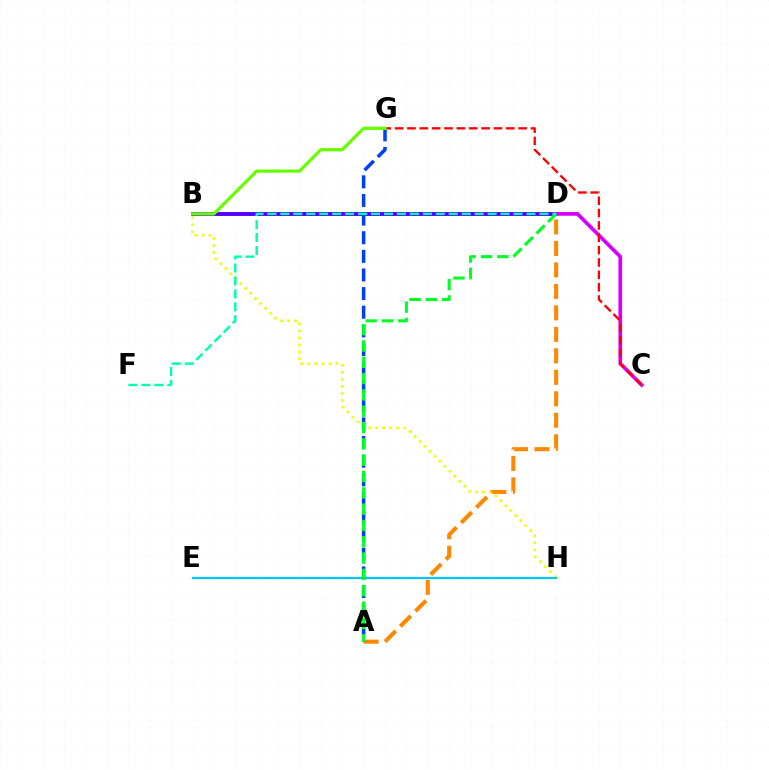{('B', 'H'): [{'color': '#eeff00', 'line_style': 'dotted', 'thickness': 1.91}], ('A', 'D'): [{'color': '#ff8800', 'line_style': 'dashed', 'thickness': 2.92}, {'color': '#00ff27', 'line_style': 'dashed', 'thickness': 2.22}], ('B', 'D'): [{'color': '#ff00a0', 'line_style': 'dotted', 'thickness': 2.01}, {'color': '#4f00ff', 'line_style': 'solid', 'thickness': 2.78}], ('E', 'H'): [{'color': '#00c7ff', 'line_style': 'solid', 'thickness': 1.6}], ('A', 'G'): [{'color': '#003fff', 'line_style': 'dashed', 'thickness': 2.53}], ('C', 'D'): [{'color': '#d600ff', 'line_style': 'solid', 'thickness': 2.67}], ('C', 'G'): [{'color': '#ff0000', 'line_style': 'dashed', 'thickness': 1.68}], ('B', 'G'): [{'color': '#66ff00', 'line_style': 'solid', 'thickness': 2.32}], ('D', 'F'): [{'color': '#00ffaf', 'line_style': 'dashed', 'thickness': 1.76}]}